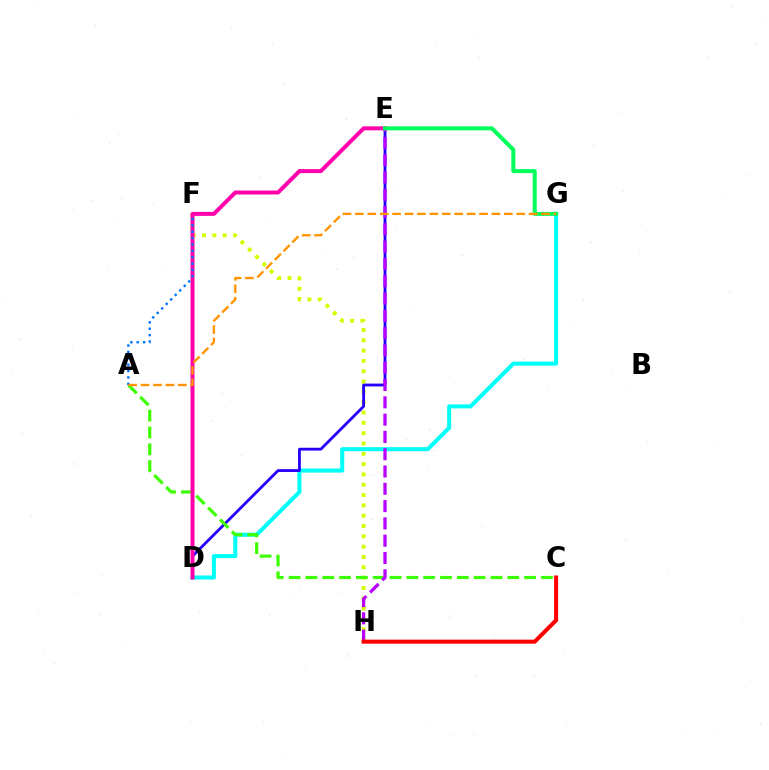{('F', 'H'): [{'color': '#d1ff00', 'line_style': 'dotted', 'thickness': 2.8}], ('D', 'G'): [{'color': '#00fff6', 'line_style': 'solid', 'thickness': 2.91}], ('D', 'E'): [{'color': '#2500ff', 'line_style': 'solid', 'thickness': 2.03}, {'color': '#ff00ac', 'line_style': 'solid', 'thickness': 2.87}], ('A', 'C'): [{'color': '#3dff00', 'line_style': 'dashed', 'thickness': 2.29}], ('E', 'H'): [{'color': '#b900ff', 'line_style': 'dashed', 'thickness': 2.35}], ('C', 'H'): [{'color': '#ff0000', 'line_style': 'solid', 'thickness': 2.91}], ('A', 'F'): [{'color': '#0074ff', 'line_style': 'dotted', 'thickness': 1.73}], ('E', 'G'): [{'color': '#00ff5c', 'line_style': 'solid', 'thickness': 2.89}], ('A', 'G'): [{'color': '#ff9400', 'line_style': 'dashed', 'thickness': 1.69}]}